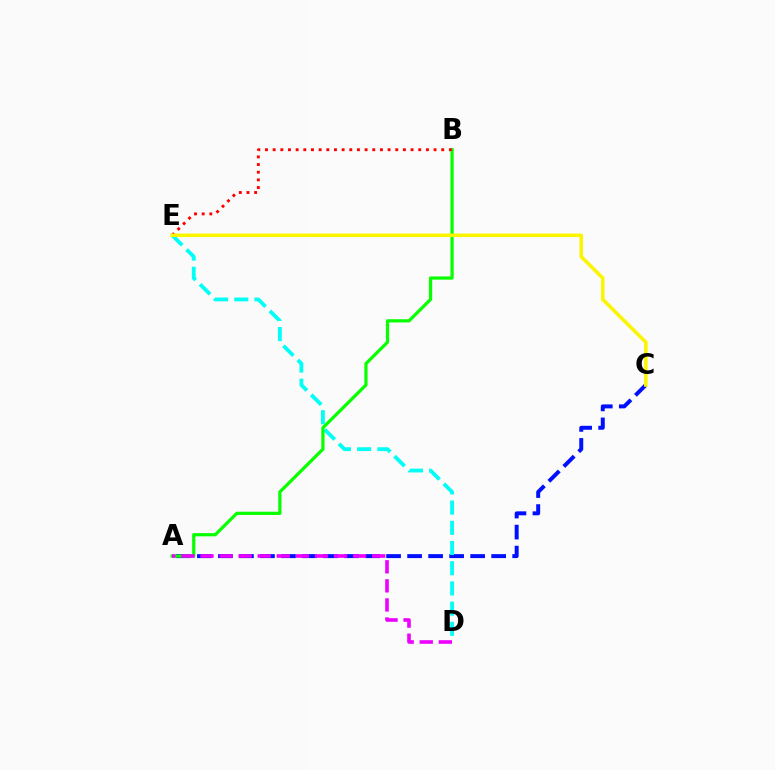{('A', 'C'): [{'color': '#0010ff', 'line_style': 'dashed', 'thickness': 2.86}], ('D', 'E'): [{'color': '#00fff6', 'line_style': 'dashed', 'thickness': 2.75}], ('A', 'B'): [{'color': '#08ff00', 'line_style': 'solid', 'thickness': 2.32}], ('B', 'E'): [{'color': '#ff0000', 'line_style': 'dotted', 'thickness': 2.08}], ('C', 'E'): [{'color': '#fcf500', 'line_style': 'solid', 'thickness': 2.54}], ('A', 'D'): [{'color': '#ee00ff', 'line_style': 'dashed', 'thickness': 2.59}]}